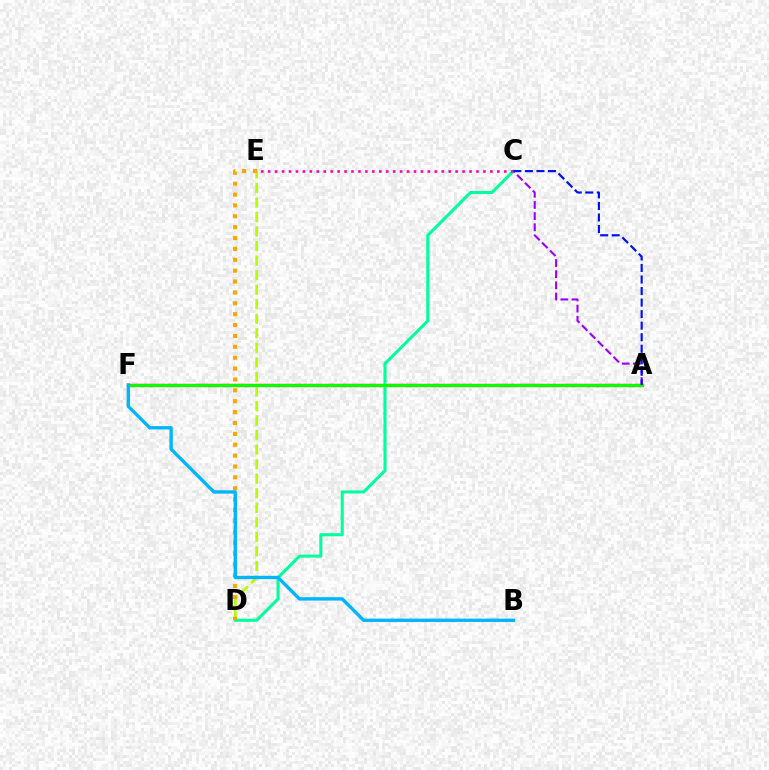{('A', 'F'): [{'color': '#ff0000', 'line_style': 'solid', 'thickness': 2.39}, {'color': '#08ff00', 'line_style': 'solid', 'thickness': 2.14}], ('A', 'C'): [{'color': '#9b00ff', 'line_style': 'dashed', 'thickness': 1.52}, {'color': '#0010ff', 'line_style': 'dashed', 'thickness': 1.57}], ('D', 'E'): [{'color': '#b3ff00', 'line_style': 'dashed', 'thickness': 1.97}, {'color': '#ffa500', 'line_style': 'dotted', 'thickness': 2.96}], ('C', 'D'): [{'color': '#00ff9d', 'line_style': 'solid', 'thickness': 2.21}], ('C', 'E'): [{'color': '#ff00bd', 'line_style': 'dotted', 'thickness': 1.89}], ('B', 'F'): [{'color': '#00b5ff', 'line_style': 'solid', 'thickness': 2.41}]}